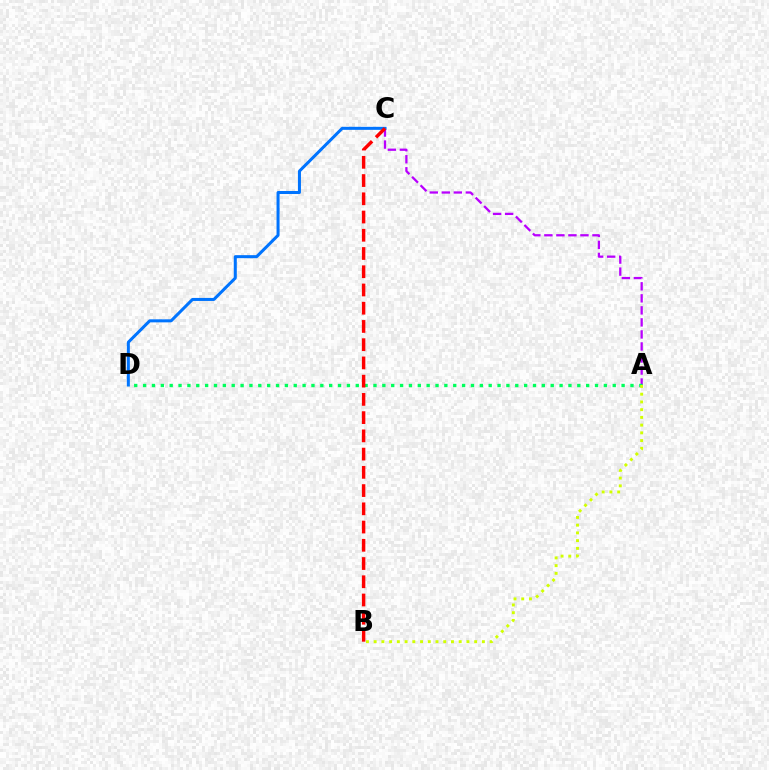{('A', 'C'): [{'color': '#b900ff', 'line_style': 'dashed', 'thickness': 1.63}], ('C', 'D'): [{'color': '#0074ff', 'line_style': 'solid', 'thickness': 2.18}], ('A', 'D'): [{'color': '#00ff5c', 'line_style': 'dotted', 'thickness': 2.41}], ('B', 'C'): [{'color': '#ff0000', 'line_style': 'dashed', 'thickness': 2.48}], ('A', 'B'): [{'color': '#d1ff00', 'line_style': 'dotted', 'thickness': 2.1}]}